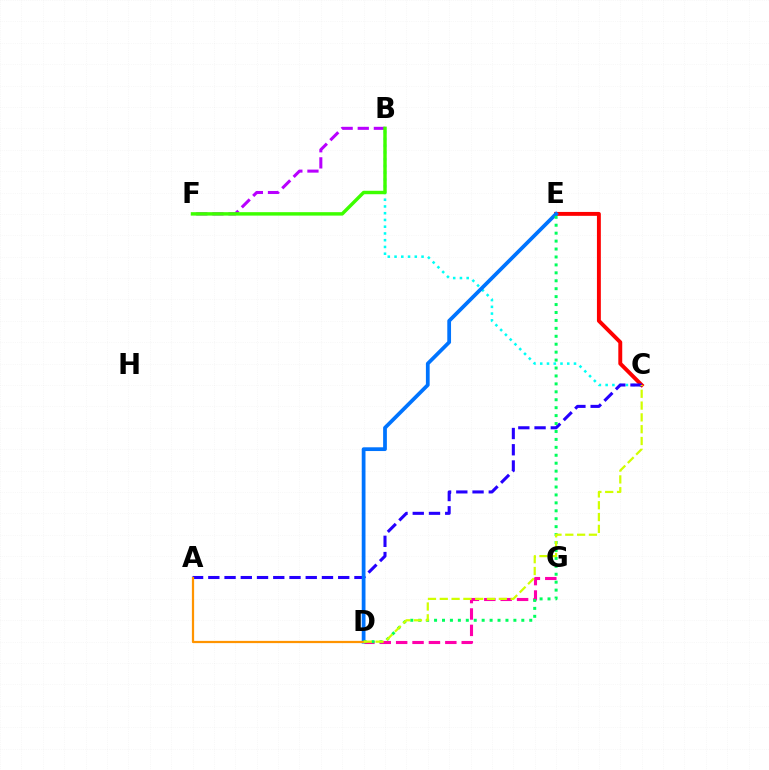{('B', 'C'): [{'color': '#00fff6', 'line_style': 'dotted', 'thickness': 1.83}], ('C', 'E'): [{'color': '#ff0000', 'line_style': 'solid', 'thickness': 2.82}], ('A', 'C'): [{'color': '#2500ff', 'line_style': 'dashed', 'thickness': 2.21}], ('B', 'F'): [{'color': '#b900ff', 'line_style': 'dashed', 'thickness': 2.19}, {'color': '#3dff00', 'line_style': 'solid', 'thickness': 2.48}], ('D', 'E'): [{'color': '#0074ff', 'line_style': 'solid', 'thickness': 2.7}, {'color': '#00ff5c', 'line_style': 'dotted', 'thickness': 2.16}], ('D', 'G'): [{'color': '#ff00ac', 'line_style': 'dashed', 'thickness': 2.23}], ('A', 'D'): [{'color': '#ff9400', 'line_style': 'solid', 'thickness': 1.61}], ('C', 'D'): [{'color': '#d1ff00', 'line_style': 'dashed', 'thickness': 1.6}]}